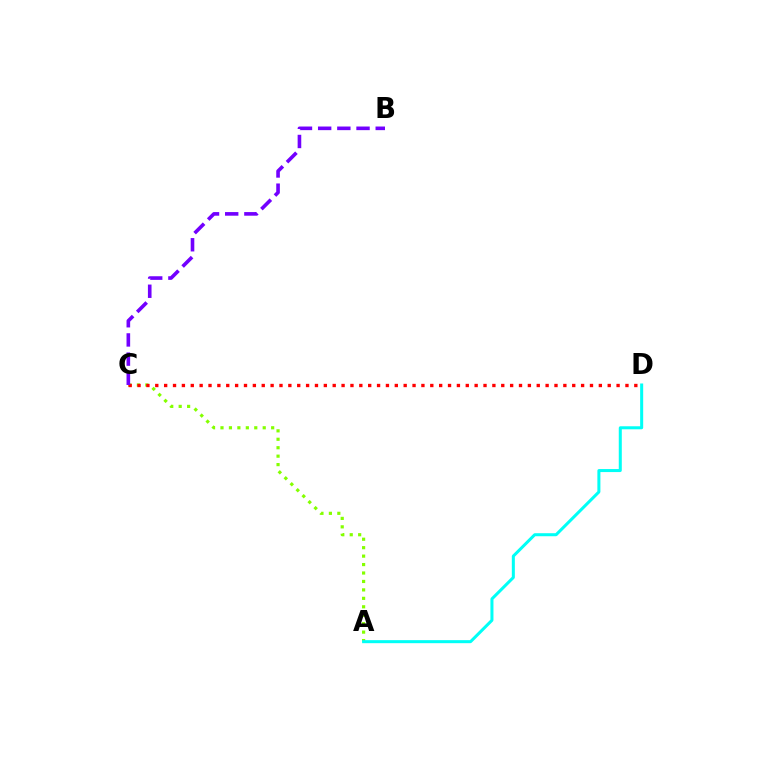{('A', 'C'): [{'color': '#84ff00', 'line_style': 'dotted', 'thickness': 2.29}], ('A', 'D'): [{'color': '#00fff6', 'line_style': 'solid', 'thickness': 2.18}], ('C', 'D'): [{'color': '#ff0000', 'line_style': 'dotted', 'thickness': 2.41}], ('B', 'C'): [{'color': '#7200ff', 'line_style': 'dashed', 'thickness': 2.61}]}